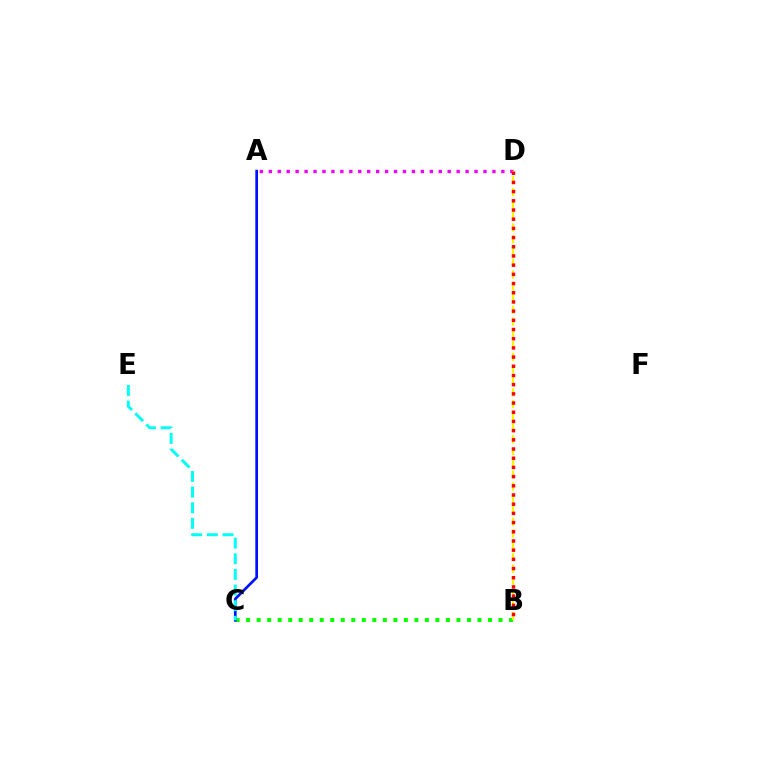{('B', 'C'): [{'color': '#08ff00', 'line_style': 'dotted', 'thickness': 2.86}], ('A', 'D'): [{'color': '#ee00ff', 'line_style': 'dotted', 'thickness': 2.43}], ('A', 'C'): [{'color': '#0010ff', 'line_style': 'solid', 'thickness': 1.94}], ('B', 'D'): [{'color': '#fcf500', 'line_style': 'dashed', 'thickness': 1.6}, {'color': '#ff0000', 'line_style': 'dotted', 'thickness': 2.5}], ('C', 'E'): [{'color': '#00fff6', 'line_style': 'dashed', 'thickness': 2.12}]}